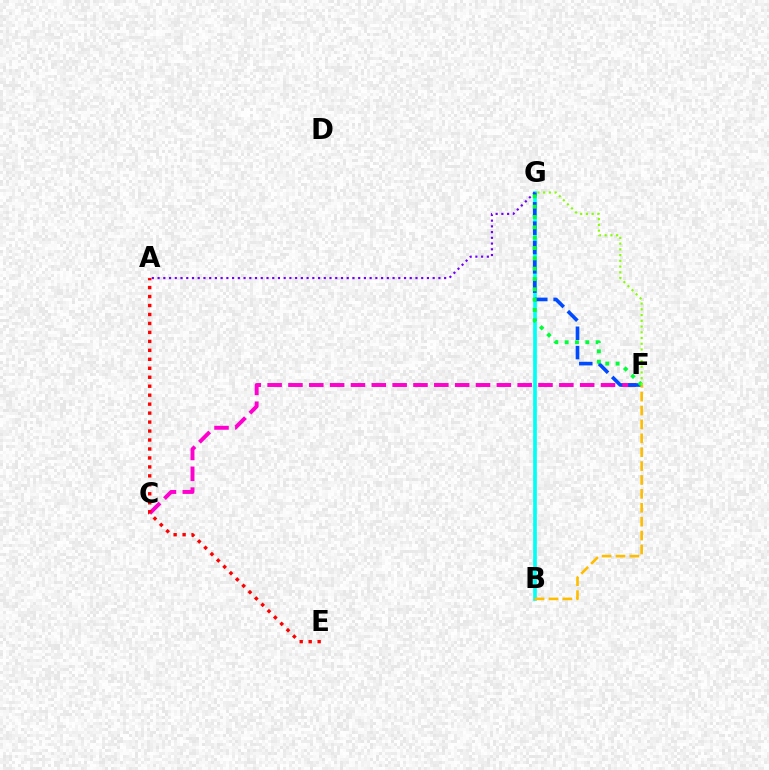{('B', 'G'): [{'color': '#00fff6', 'line_style': 'solid', 'thickness': 2.64}], ('A', 'G'): [{'color': '#7200ff', 'line_style': 'dotted', 'thickness': 1.56}], ('C', 'F'): [{'color': '#ff00cf', 'line_style': 'dashed', 'thickness': 2.83}], ('A', 'E'): [{'color': '#ff0000', 'line_style': 'dotted', 'thickness': 2.44}], ('F', 'G'): [{'color': '#004bff', 'line_style': 'dashed', 'thickness': 2.63}, {'color': '#00ff39', 'line_style': 'dotted', 'thickness': 2.81}, {'color': '#84ff00', 'line_style': 'dotted', 'thickness': 1.56}], ('B', 'F'): [{'color': '#ffbd00', 'line_style': 'dashed', 'thickness': 1.89}]}